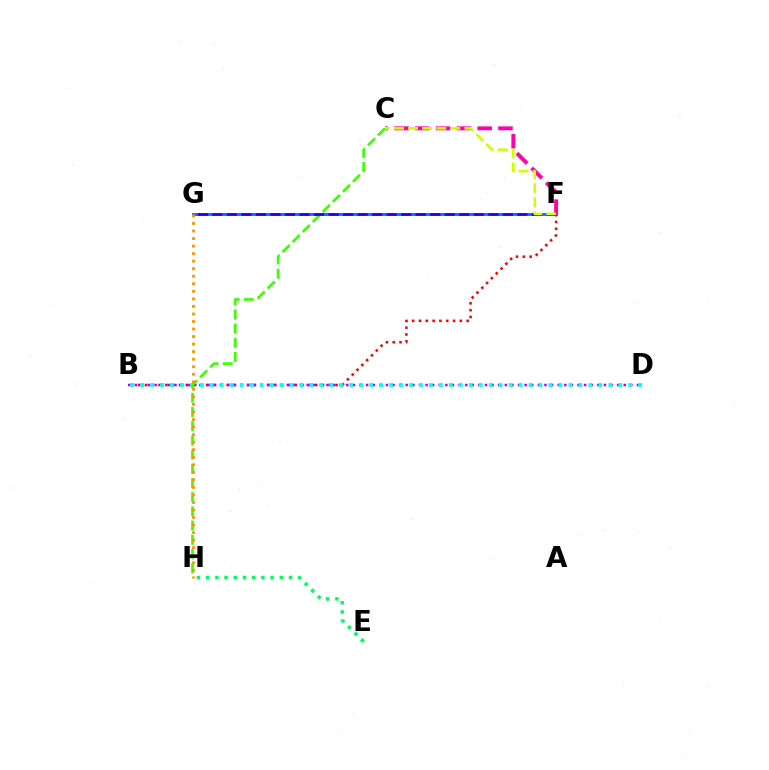{('B', 'F'): [{'color': '#ff0000', 'line_style': 'dotted', 'thickness': 1.85}], ('B', 'D'): [{'color': '#b900ff', 'line_style': 'dotted', 'thickness': 1.8}, {'color': '#00fff6', 'line_style': 'dotted', 'thickness': 2.71}], ('C', 'F'): [{'color': '#ff00ac', 'line_style': 'dashed', 'thickness': 2.82}, {'color': '#d1ff00', 'line_style': 'dashed', 'thickness': 1.91}], ('C', 'H'): [{'color': '#3dff00', 'line_style': 'dashed', 'thickness': 1.93}], ('E', 'H'): [{'color': '#00ff5c', 'line_style': 'dotted', 'thickness': 2.5}], ('F', 'G'): [{'color': '#0074ff', 'line_style': 'solid', 'thickness': 2.07}, {'color': '#2500ff', 'line_style': 'dashed', 'thickness': 1.97}], ('G', 'H'): [{'color': '#ff9400', 'line_style': 'dotted', 'thickness': 2.05}]}